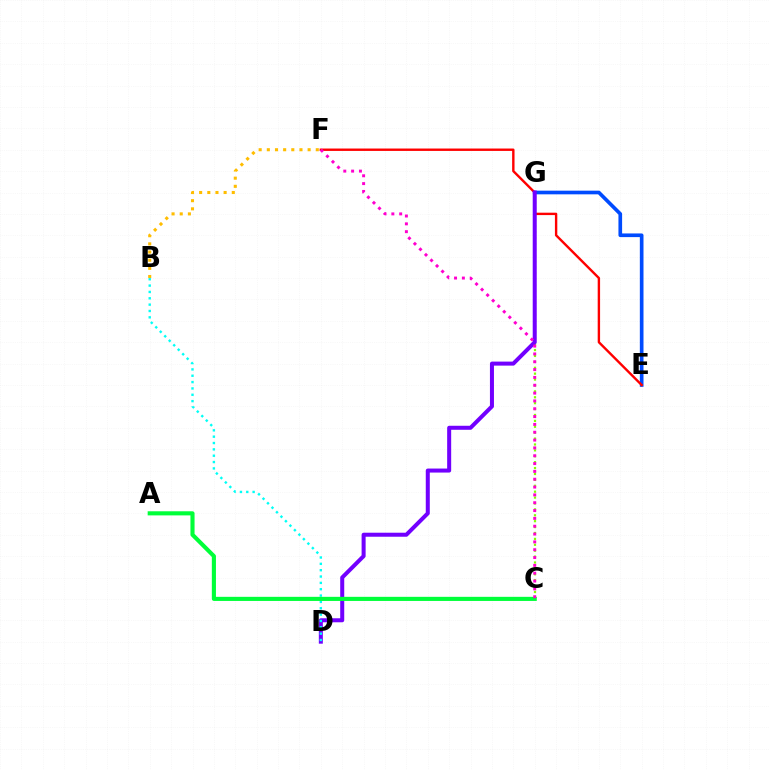{('C', 'G'): [{'color': '#84ff00', 'line_style': 'dotted', 'thickness': 1.6}], ('E', 'G'): [{'color': '#004bff', 'line_style': 'solid', 'thickness': 2.64}], ('B', 'F'): [{'color': '#ffbd00', 'line_style': 'dotted', 'thickness': 2.22}], ('E', 'F'): [{'color': '#ff0000', 'line_style': 'solid', 'thickness': 1.73}], ('D', 'G'): [{'color': '#7200ff', 'line_style': 'solid', 'thickness': 2.89}], ('B', 'D'): [{'color': '#00fff6', 'line_style': 'dotted', 'thickness': 1.72}], ('A', 'C'): [{'color': '#00ff39', 'line_style': 'solid', 'thickness': 2.96}], ('C', 'F'): [{'color': '#ff00cf', 'line_style': 'dotted', 'thickness': 2.13}]}